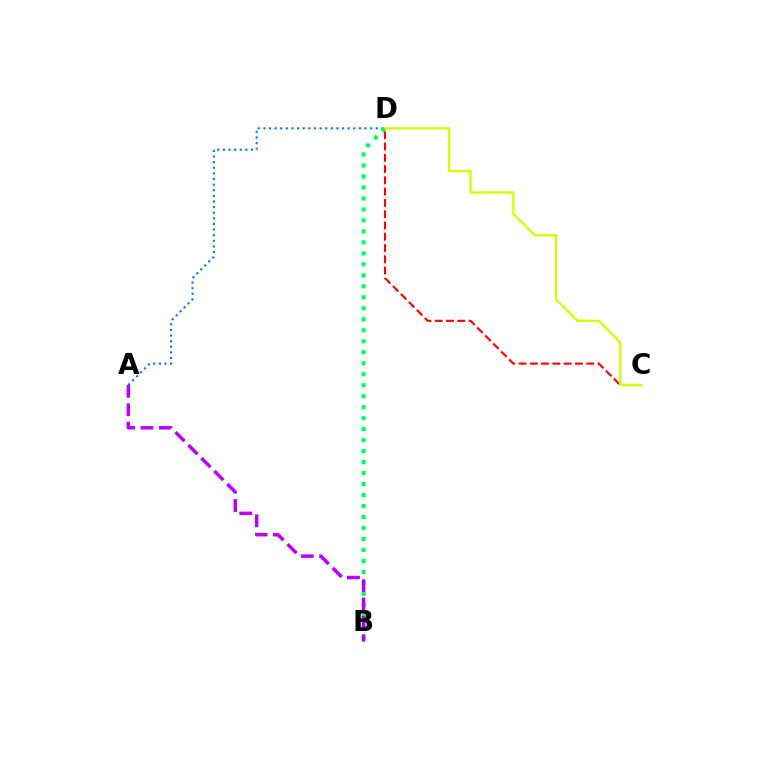{('C', 'D'): [{'color': '#ff0000', 'line_style': 'dashed', 'thickness': 1.53}, {'color': '#d1ff00', 'line_style': 'solid', 'thickness': 1.67}], ('A', 'D'): [{'color': '#0074ff', 'line_style': 'dotted', 'thickness': 1.53}], ('B', 'D'): [{'color': '#00ff5c', 'line_style': 'dotted', 'thickness': 2.98}], ('A', 'B'): [{'color': '#b900ff', 'line_style': 'dashed', 'thickness': 2.49}]}